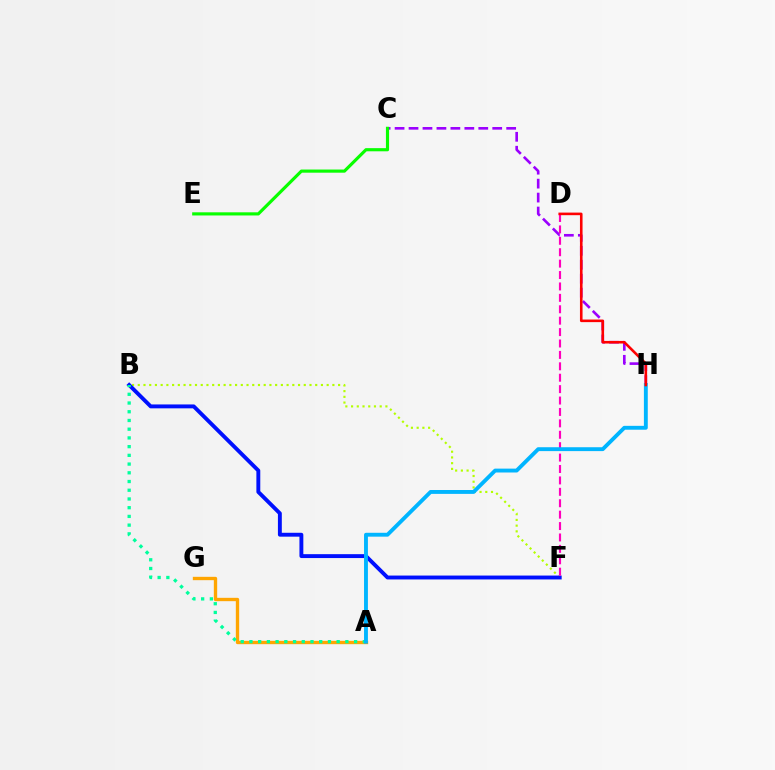{('C', 'H'): [{'color': '#9b00ff', 'line_style': 'dashed', 'thickness': 1.9}], ('B', 'F'): [{'color': '#b3ff00', 'line_style': 'dotted', 'thickness': 1.56}, {'color': '#0010ff', 'line_style': 'solid', 'thickness': 2.8}], ('A', 'G'): [{'color': '#ffa500', 'line_style': 'solid', 'thickness': 2.41}], ('D', 'F'): [{'color': '#ff00bd', 'line_style': 'dashed', 'thickness': 1.55}], ('A', 'B'): [{'color': '#00ff9d', 'line_style': 'dotted', 'thickness': 2.37}], ('A', 'H'): [{'color': '#00b5ff', 'line_style': 'solid', 'thickness': 2.79}], ('D', 'H'): [{'color': '#ff0000', 'line_style': 'solid', 'thickness': 1.87}], ('C', 'E'): [{'color': '#08ff00', 'line_style': 'solid', 'thickness': 2.27}]}